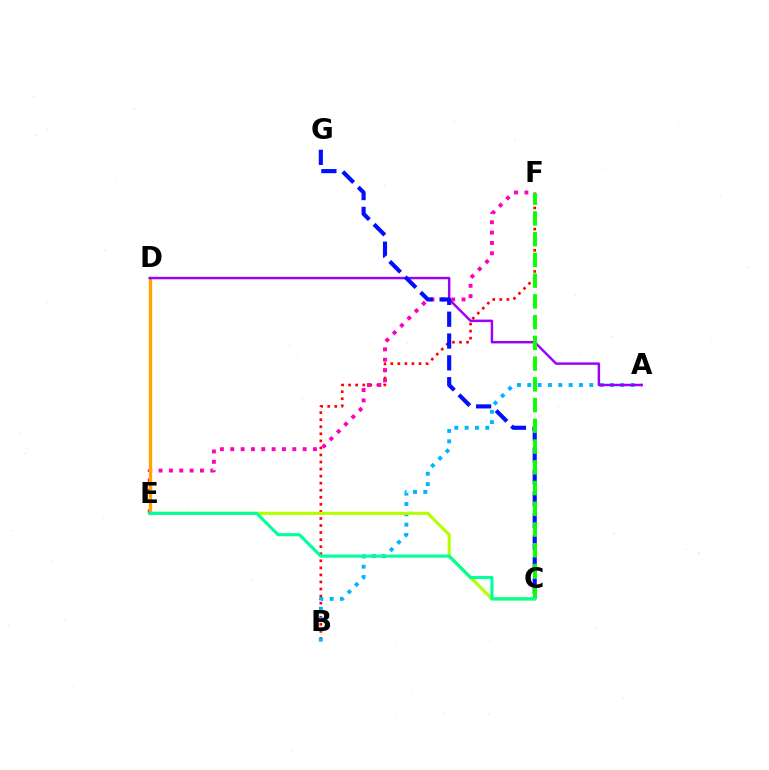{('B', 'F'): [{'color': '#ff0000', 'line_style': 'dotted', 'thickness': 1.92}], ('A', 'B'): [{'color': '#00b5ff', 'line_style': 'dotted', 'thickness': 2.81}], ('C', 'E'): [{'color': '#b3ff00', 'line_style': 'solid', 'thickness': 2.26}, {'color': '#00ff9d', 'line_style': 'solid', 'thickness': 2.25}], ('E', 'F'): [{'color': '#ff00bd', 'line_style': 'dotted', 'thickness': 2.81}], ('D', 'E'): [{'color': '#ffa500', 'line_style': 'solid', 'thickness': 2.4}], ('A', 'D'): [{'color': '#9b00ff', 'line_style': 'solid', 'thickness': 1.76}], ('C', 'G'): [{'color': '#0010ff', 'line_style': 'dashed', 'thickness': 2.96}], ('C', 'F'): [{'color': '#08ff00', 'line_style': 'dashed', 'thickness': 2.82}]}